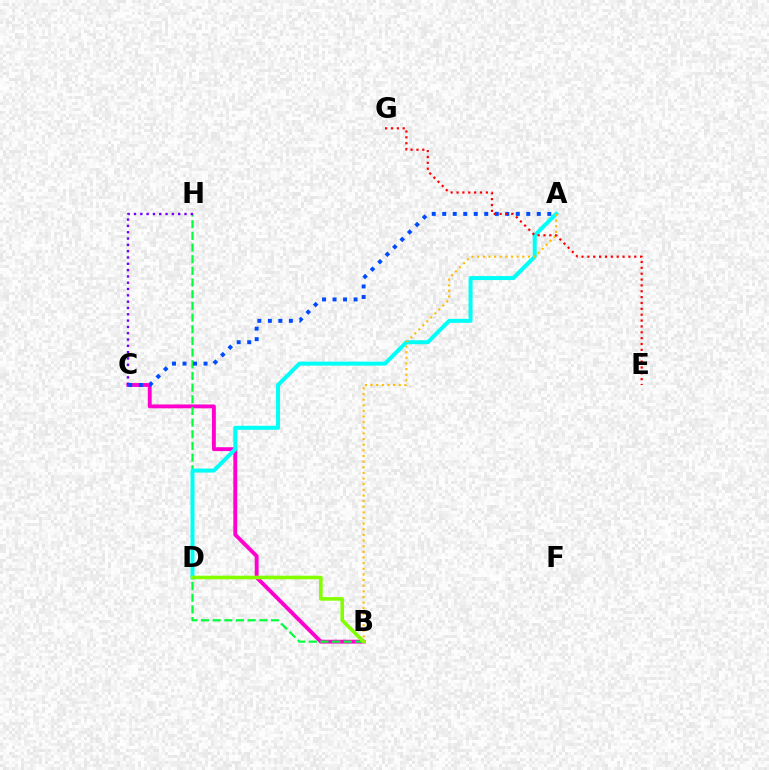{('B', 'C'): [{'color': '#ff00cf', 'line_style': 'solid', 'thickness': 2.78}], ('B', 'H'): [{'color': '#00ff39', 'line_style': 'dashed', 'thickness': 1.59}], ('A', 'D'): [{'color': '#00fff6', 'line_style': 'solid', 'thickness': 2.89}], ('C', 'H'): [{'color': '#7200ff', 'line_style': 'dotted', 'thickness': 1.71}], ('B', 'D'): [{'color': '#84ff00', 'line_style': 'solid', 'thickness': 2.61}], ('A', 'C'): [{'color': '#004bff', 'line_style': 'dotted', 'thickness': 2.86}], ('A', 'B'): [{'color': '#ffbd00', 'line_style': 'dotted', 'thickness': 1.53}], ('E', 'G'): [{'color': '#ff0000', 'line_style': 'dotted', 'thickness': 1.59}]}